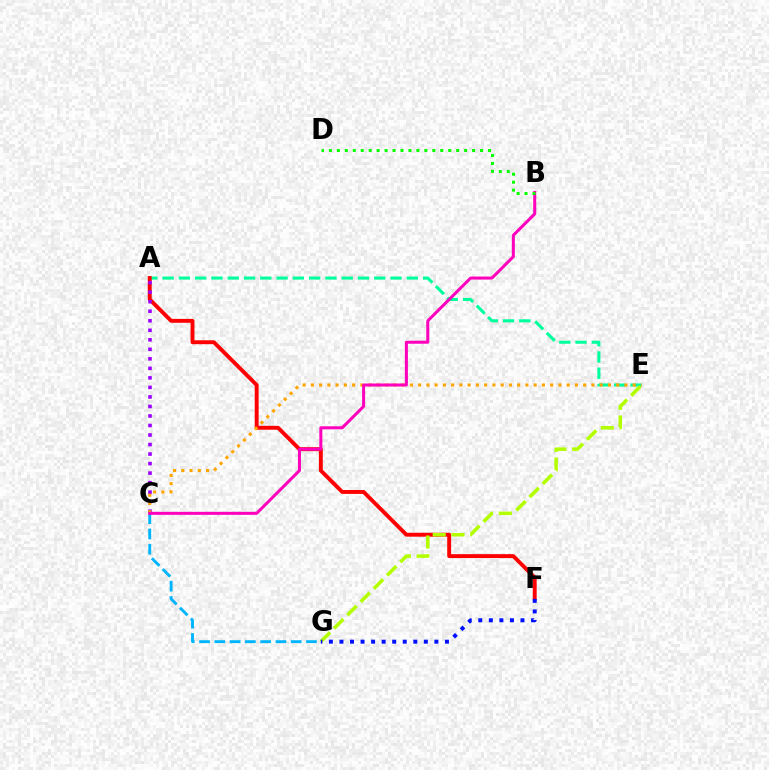{('A', 'E'): [{'color': '#00ff9d', 'line_style': 'dashed', 'thickness': 2.21}], ('A', 'F'): [{'color': '#ff0000', 'line_style': 'solid', 'thickness': 2.81}], ('A', 'C'): [{'color': '#9b00ff', 'line_style': 'dotted', 'thickness': 2.59}], ('C', 'G'): [{'color': '#00b5ff', 'line_style': 'dashed', 'thickness': 2.08}], ('E', 'G'): [{'color': '#b3ff00', 'line_style': 'dashed', 'thickness': 2.55}], ('C', 'E'): [{'color': '#ffa500', 'line_style': 'dotted', 'thickness': 2.24}], ('F', 'G'): [{'color': '#0010ff', 'line_style': 'dotted', 'thickness': 2.87}], ('B', 'C'): [{'color': '#ff00bd', 'line_style': 'solid', 'thickness': 2.17}], ('B', 'D'): [{'color': '#08ff00', 'line_style': 'dotted', 'thickness': 2.16}]}